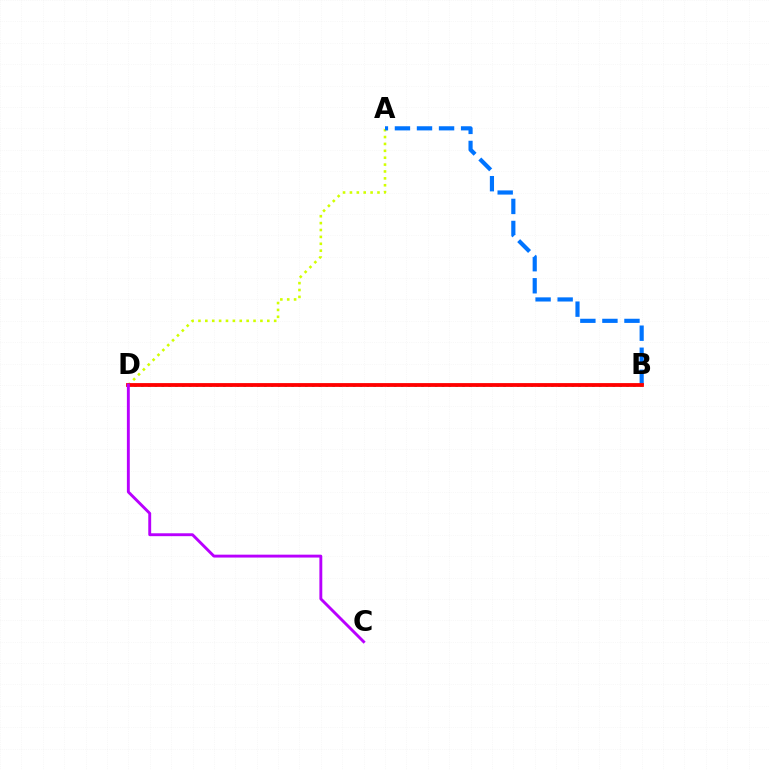{('A', 'D'): [{'color': '#d1ff00', 'line_style': 'dotted', 'thickness': 1.87}], ('A', 'B'): [{'color': '#0074ff', 'line_style': 'dashed', 'thickness': 3.0}], ('B', 'D'): [{'color': '#00ff5c', 'line_style': 'dotted', 'thickness': 1.86}, {'color': '#ff0000', 'line_style': 'solid', 'thickness': 2.74}], ('C', 'D'): [{'color': '#b900ff', 'line_style': 'solid', 'thickness': 2.08}]}